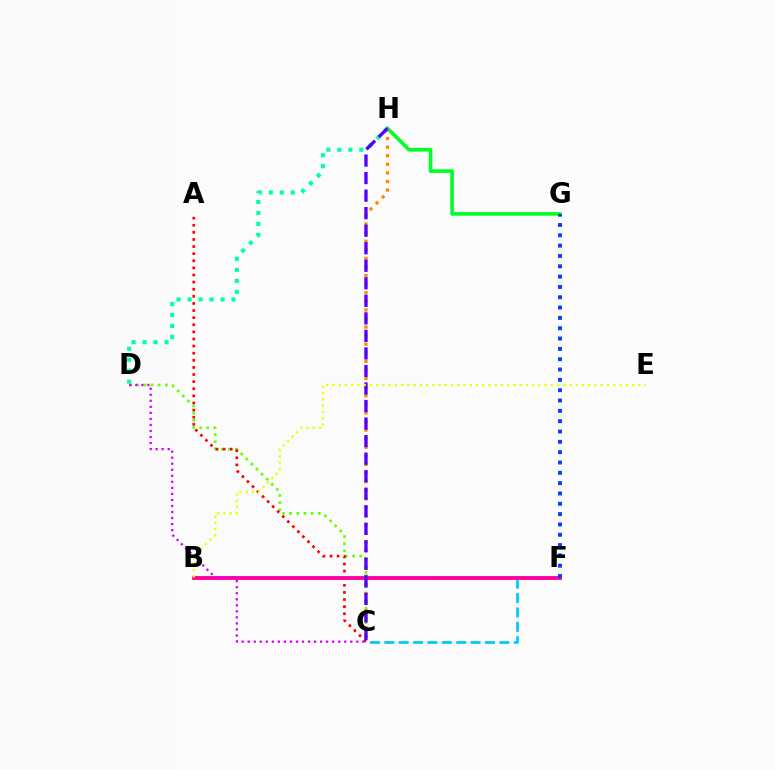{('G', 'H'): [{'color': '#00ff27', 'line_style': 'solid', 'thickness': 2.61}], ('C', 'D'): [{'color': '#66ff00', 'line_style': 'dotted', 'thickness': 1.95}, {'color': '#d600ff', 'line_style': 'dotted', 'thickness': 1.64}], ('A', 'C'): [{'color': '#ff0000', 'line_style': 'dotted', 'thickness': 1.93}], ('C', 'F'): [{'color': '#00c7ff', 'line_style': 'dashed', 'thickness': 1.95}], ('B', 'F'): [{'color': '#ff00a0', 'line_style': 'solid', 'thickness': 2.78}], ('C', 'H'): [{'color': '#ff8800', 'line_style': 'dotted', 'thickness': 2.33}, {'color': '#4f00ff', 'line_style': 'dashed', 'thickness': 2.38}], ('D', 'H'): [{'color': '#00ffaf', 'line_style': 'dotted', 'thickness': 2.98}], ('F', 'G'): [{'color': '#003fff', 'line_style': 'dotted', 'thickness': 2.81}], ('B', 'E'): [{'color': '#eeff00', 'line_style': 'dotted', 'thickness': 1.7}]}